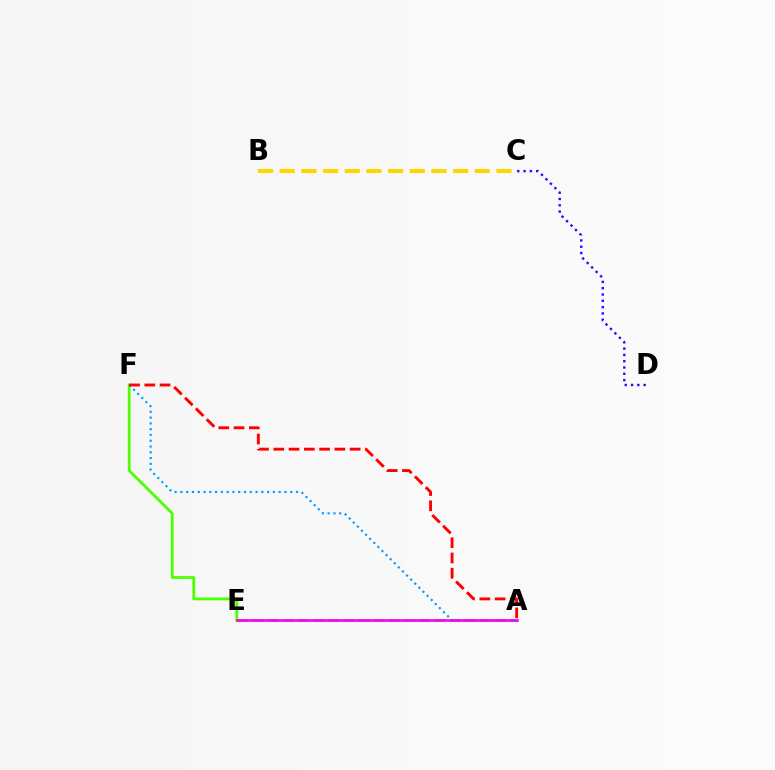{('A', 'E'): [{'color': '#00ff86', 'line_style': 'dashed', 'thickness': 2.06}, {'color': '#ff00ed', 'line_style': 'solid', 'thickness': 1.9}], ('E', 'F'): [{'color': '#4fff00', 'line_style': 'solid', 'thickness': 2.01}], ('A', 'F'): [{'color': '#009eff', 'line_style': 'dotted', 'thickness': 1.57}, {'color': '#ff0000', 'line_style': 'dashed', 'thickness': 2.08}], ('B', 'C'): [{'color': '#ffd500', 'line_style': 'dashed', 'thickness': 2.94}], ('C', 'D'): [{'color': '#3700ff', 'line_style': 'dotted', 'thickness': 1.71}]}